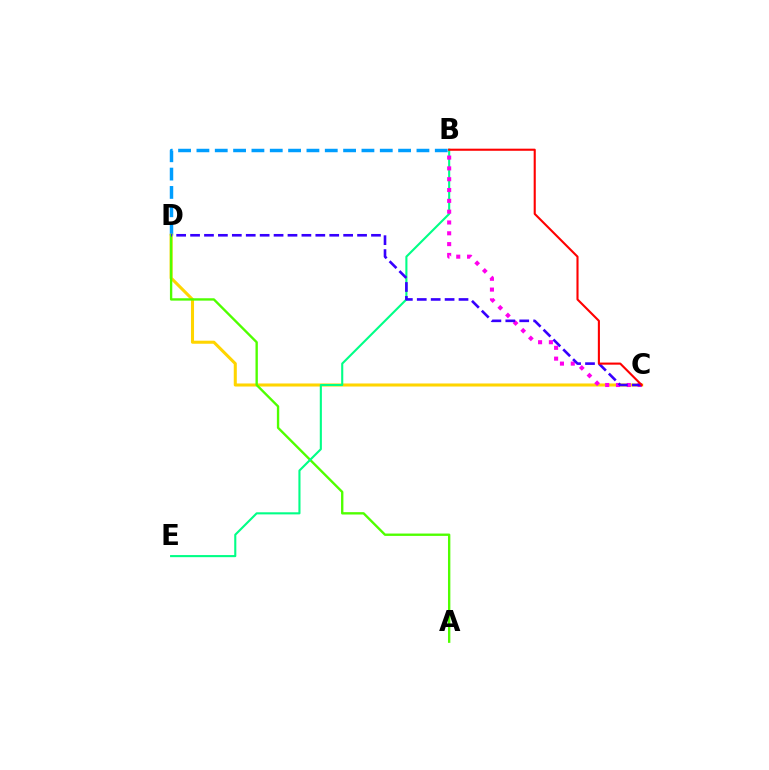{('B', 'D'): [{'color': '#009eff', 'line_style': 'dashed', 'thickness': 2.49}], ('C', 'D'): [{'color': '#ffd500', 'line_style': 'solid', 'thickness': 2.2}, {'color': '#3700ff', 'line_style': 'dashed', 'thickness': 1.89}], ('A', 'D'): [{'color': '#4fff00', 'line_style': 'solid', 'thickness': 1.7}], ('B', 'E'): [{'color': '#00ff86', 'line_style': 'solid', 'thickness': 1.51}], ('B', 'C'): [{'color': '#ff00ed', 'line_style': 'dotted', 'thickness': 2.94}, {'color': '#ff0000', 'line_style': 'solid', 'thickness': 1.51}]}